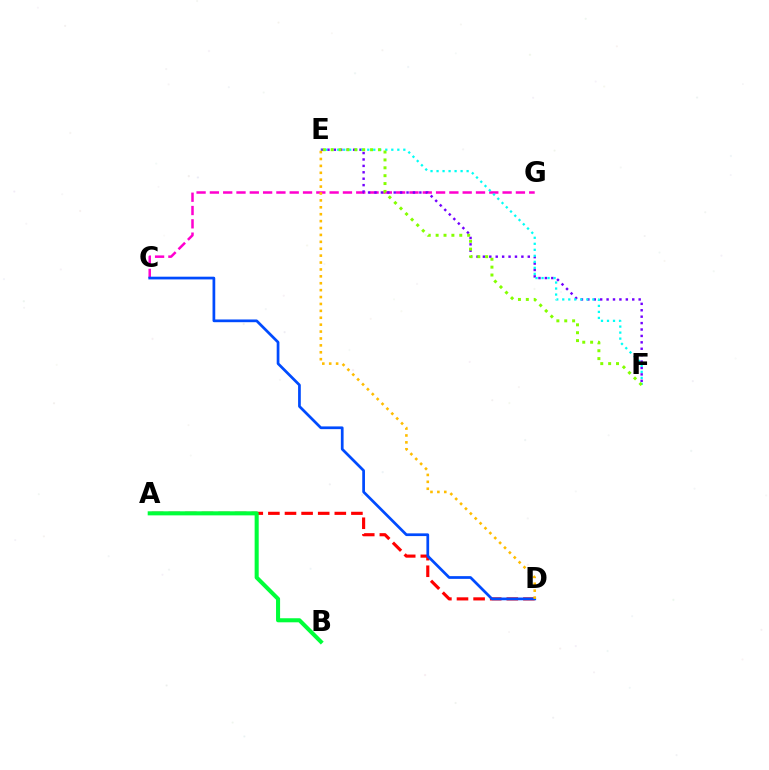{('A', 'D'): [{'color': '#ff0000', 'line_style': 'dashed', 'thickness': 2.26}], ('C', 'G'): [{'color': '#ff00cf', 'line_style': 'dashed', 'thickness': 1.81}], ('C', 'D'): [{'color': '#004bff', 'line_style': 'solid', 'thickness': 1.96}], ('E', 'F'): [{'color': '#7200ff', 'line_style': 'dotted', 'thickness': 1.74}, {'color': '#00fff6', 'line_style': 'dotted', 'thickness': 1.63}, {'color': '#84ff00', 'line_style': 'dotted', 'thickness': 2.14}], ('A', 'B'): [{'color': '#00ff39', 'line_style': 'solid', 'thickness': 2.92}], ('D', 'E'): [{'color': '#ffbd00', 'line_style': 'dotted', 'thickness': 1.88}]}